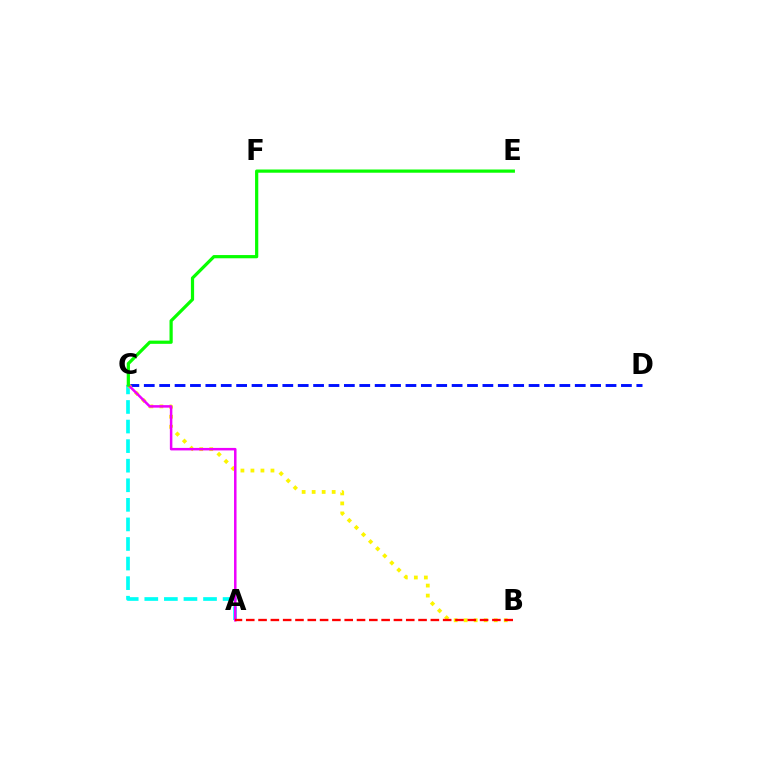{('C', 'D'): [{'color': '#0010ff', 'line_style': 'dashed', 'thickness': 2.09}], ('A', 'C'): [{'color': '#00fff6', 'line_style': 'dashed', 'thickness': 2.66}, {'color': '#ee00ff', 'line_style': 'solid', 'thickness': 1.8}], ('B', 'C'): [{'color': '#fcf500', 'line_style': 'dotted', 'thickness': 2.72}], ('C', 'E'): [{'color': '#08ff00', 'line_style': 'solid', 'thickness': 2.32}], ('A', 'B'): [{'color': '#ff0000', 'line_style': 'dashed', 'thickness': 1.67}]}